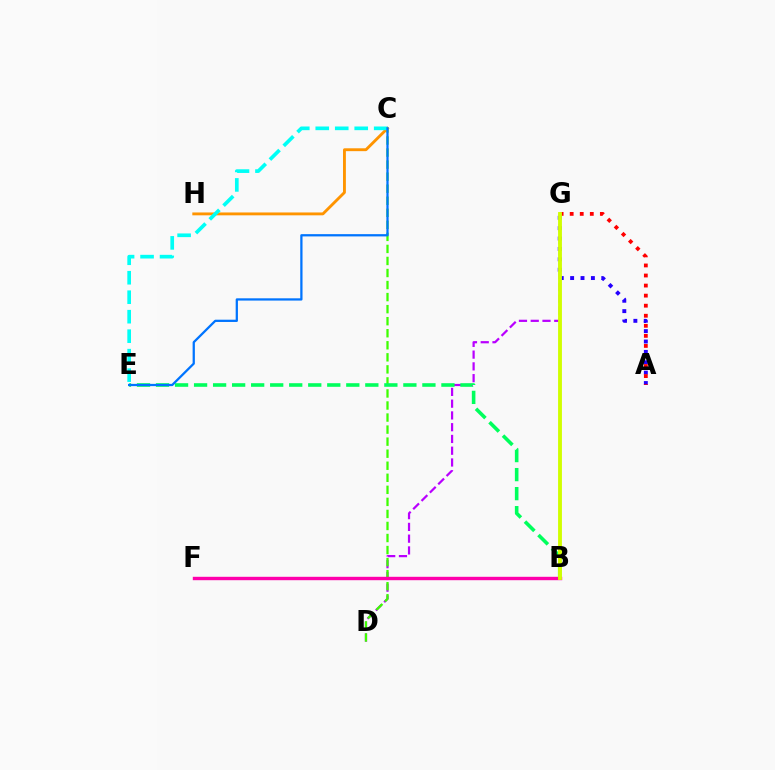{('A', 'G'): [{'color': '#2500ff', 'line_style': 'dotted', 'thickness': 2.82}, {'color': '#ff0000', 'line_style': 'dotted', 'thickness': 2.73}], ('D', 'G'): [{'color': '#b900ff', 'line_style': 'dashed', 'thickness': 1.6}], ('C', 'D'): [{'color': '#3dff00', 'line_style': 'dashed', 'thickness': 1.64}], ('C', 'H'): [{'color': '#ff9400', 'line_style': 'solid', 'thickness': 2.06}], ('B', 'E'): [{'color': '#00ff5c', 'line_style': 'dashed', 'thickness': 2.58}], ('C', 'E'): [{'color': '#00fff6', 'line_style': 'dashed', 'thickness': 2.65}, {'color': '#0074ff', 'line_style': 'solid', 'thickness': 1.63}], ('B', 'F'): [{'color': '#ff00ac', 'line_style': 'solid', 'thickness': 2.44}], ('B', 'G'): [{'color': '#d1ff00', 'line_style': 'solid', 'thickness': 2.77}]}